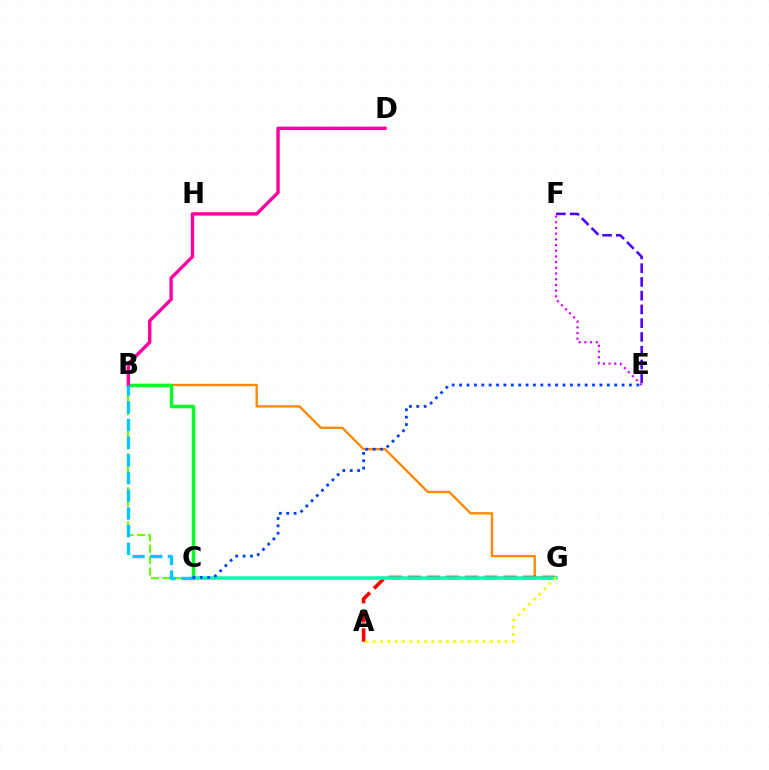{('B', 'C'): [{'color': '#66ff00', 'line_style': 'dashed', 'thickness': 1.55}, {'color': '#00ff27', 'line_style': 'solid', 'thickness': 2.51}, {'color': '#00c7ff', 'line_style': 'dashed', 'thickness': 2.4}], ('E', 'F'): [{'color': '#d600ff', 'line_style': 'dotted', 'thickness': 1.55}, {'color': '#4f00ff', 'line_style': 'dashed', 'thickness': 1.87}], ('B', 'G'): [{'color': '#ff8800', 'line_style': 'solid', 'thickness': 1.68}], ('A', 'G'): [{'color': '#ff0000', 'line_style': 'dashed', 'thickness': 2.6}, {'color': '#eeff00', 'line_style': 'dotted', 'thickness': 1.99}], ('B', 'D'): [{'color': '#ff00a0', 'line_style': 'solid', 'thickness': 2.44}], ('C', 'G'): [{'color': '#00ffaf', 'line_style': 'solid', 'thickness': 2.55}], ('C', 'E'): [{'color': '#003fff', 'line_style': 'dotted', 'thickness': 2.01}]}